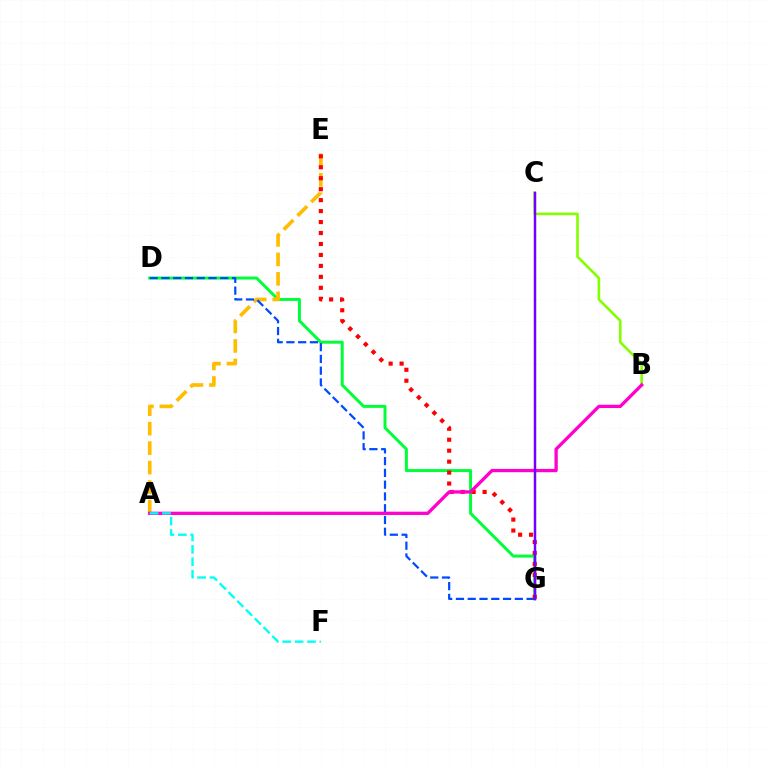{('D', 'G'): [{'color': '#00ff39', 'line_style': 'solid', 'thickness': 2.15}, {'color': '#004bff', 'line_style': 'dashed', 'thickness': 1.6}], ('A', 'E'): [{'color': '#ffbd00', 'line_style': 'dashed', 'thickness': 2.64}], ('B', 'C'): [{'color': '#84ff00', 'line_style': 'solid', 'thickness': 1.89}], ('E', 'G'): [{'color': '#ff0000', 'line_style': 'dotted', 'thickness': 2.98}], ('A', 'B'): [{'color': '#ff00cf', 'line_style': 'solid', 'thickness': 2.37}], ('A', 'F'): [{'color': '#00fff6', 'line_style': 'dashed', 'thickness': 1.69}], ('C', 'G'): [{'color': '#7200ff', 'line_style': 'solid', 'thickness': 1.78}]}